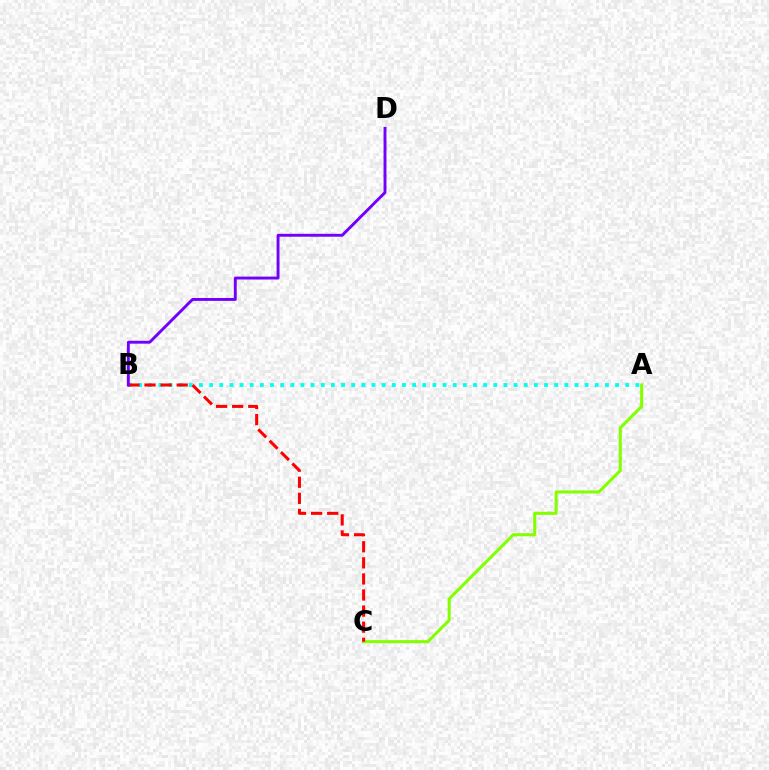{('A', 'B'): [{'color': '#00fff6', 'line_style': 'dotted', 'thickness': 2.76}], ('A', 'C'): [{'color': '#84ff00', 'line_style': 'solid', 'thickness': 2.2}], ('B', 'C'): [{'color': '#ff0000', 'line_style': 'dashed', 'thickness': 2.18}], ('B', 'D'): [{'color': '#7200ff', 'line_style': 'solid', 'thickness': 2.09}]}